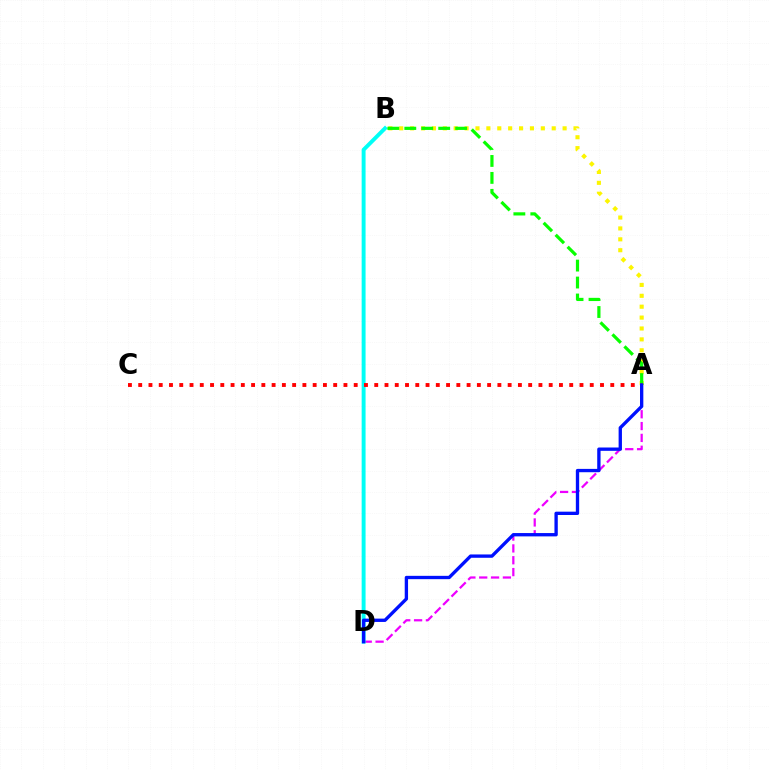{('A', 'D'): [{'color': '#ee00ff', 'line_style': 'dashed', 'thickness': 1.61}, {'color': '#0010ff', 'line_style': 'solid', 'thickness': 2.4}], ('A', 'B'): [{'color': '#fcf500', 'line_style': 'dotted', 'thickness': 2.96}, {'color': '#08ff00', 'line_style': 'dashed', 'thickness': 2.3}], ('B', 'D'): [{'color': '#00fff6', 'line_style': 'solid', 'thickness': 2.82}], ('A', 'C'): [{'color': '#ff0000', 'line_style': 'dotted', 'thickness': 2.79}]}